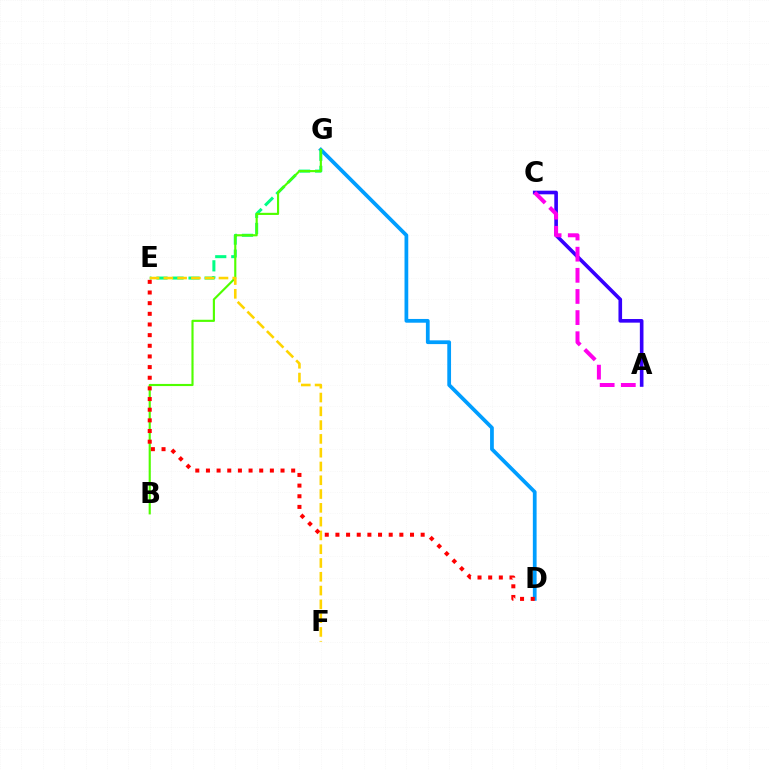{('D', 'G'): [{'color': '#009eff', 'line_style': 'solid', 'thickness': 2.7}], ('A', 'C'): [{'color': '#3700ff', 'line_style': 'solid', 'thickness': 2.61}, {'color': '#ff00ed', 'line_style': 'dashed', 'thickness': 2.87}], ('E', 'G'): [{'color': '#00ff86', 'line_style': 'dashed', 'thickness': 2.18}], ('B', 'G'): [{'color': '#4fff00', 'line_style': 'solid', 'thickness': 1.54}], ('E', 'F'): [{'color': '#ffd500', 'line_style': 'dashed', 'thickness': 1.87}], ('D', 'E'): [{'color': '#ff0000', 'line_style': 'dotted', 'thickness': 2.89}]}